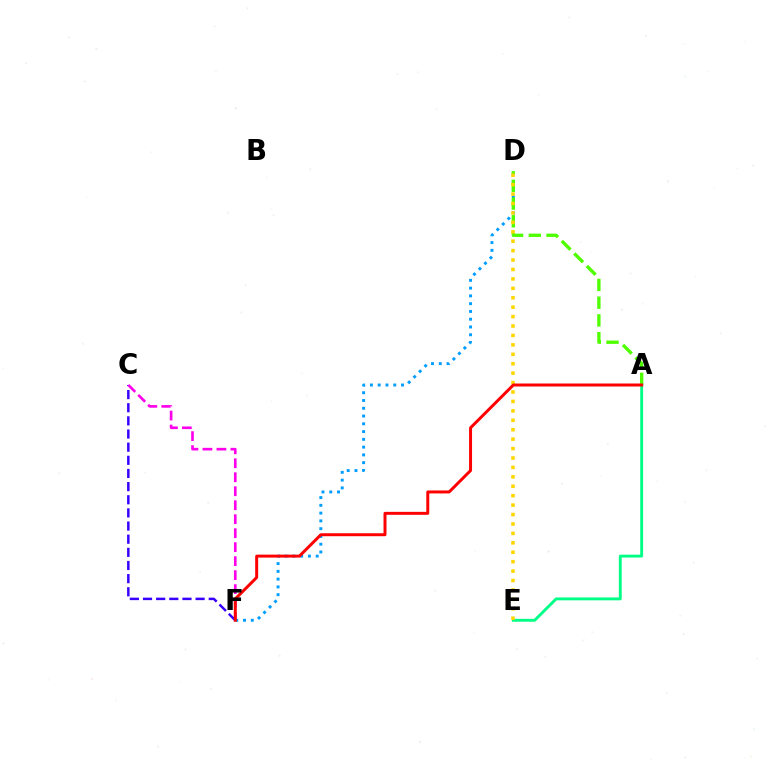{('C', 'F'): [{'color': '#3700ff', 'line_style': 'dashed', 'thickness': 1.79}, {'color': '#ff00ed', 'line_style': 'dashed', 'thickness': 1.9}], ('D', 'F'): [{'color': '#009eff', 'line_style': 'dotted', 'thickness': 2.11}], ('A', 'E'): [{'color': '#00ff86', 'line_style': 'solid', 'thickness': 2.08}], ('A', 'D'): [{'color': '#4fff00', 'line_style': 'dashed', 'thickness': 2.41}], ('D', 'E'): [{'color': '#ffd500', 'line_style': 'dotted', 'thickness': 2.56}], ('A', 'F'): [{'color': '#ff0000', 'line_style': 'solid', 'thickness': 2.14}]}